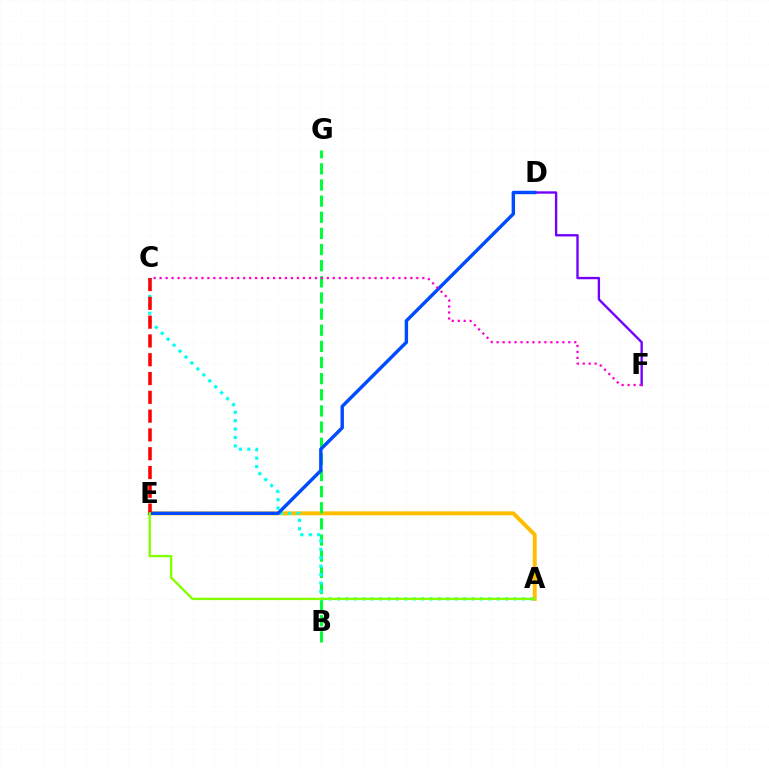{('A', 'E'): [{'color': '#ffbd00', 'line_style': 'solid', 'thickness': 2.85}, {'color': '#84ff00', 'line_style': 'solid', 'thickness': 1.72}], ('B', 'G'): [{'color': '#00ff39', 'line_style': 'dashed', 'thickness': 2.19}], ('D', 'F'): [{'color': '#7200ff', 'line_style': 'solid', 'thickness': 1.7}], ('A', 'C'): [{'color': '#00fff6', 'line_style': 'dotted', 'thickness': 2.28}], ('D', 'E'): [{'color': '#004bff', 'line_style': 'solid', 'thickness': 2.46}], ('C', 'E'): [{'color': '#ff0000', 'line_style': 'dashed', 'thickness': 2.55}], ('C', 'F'): [{'color': '#ff00cf', 'line_style': 'dotted', 'thickness': 1.62}]}